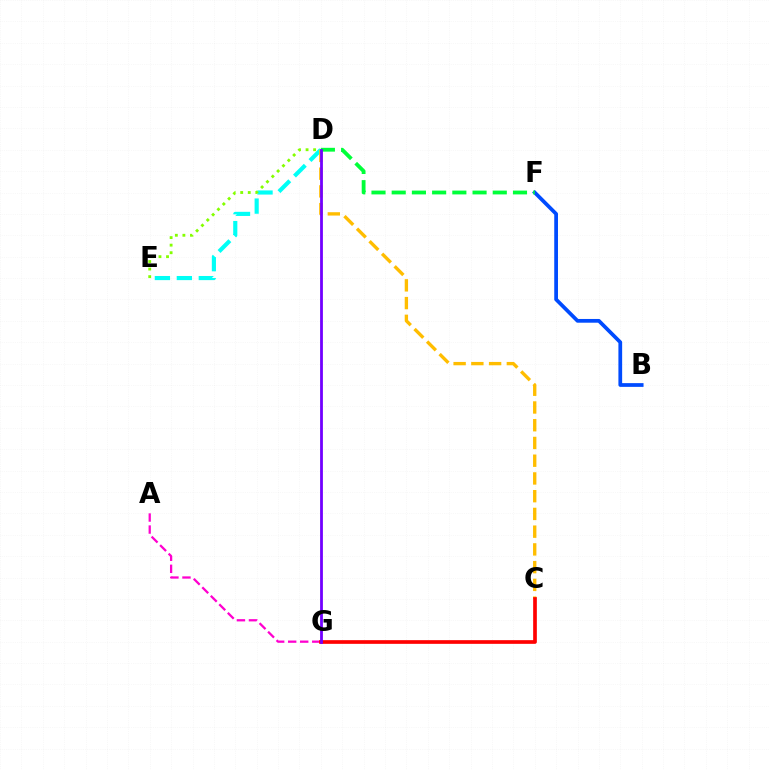{('D', 'E'): [{'color': '#00fff6', 'line_style': 'dashed', 'thickness': 2.98}, {'color': '#84ff00', 'line_style': 'dotted', 'thickness': 2.05}], ('A', 'G'): [{'color': '#ff00cf', 'line_style': 'dashed', 'thickness': 1.63}], ('B', 'F'): [{'color': '#004bff', 'line_style': 'solid', 'thickness': 2.69}], ('C', 'D'): [{'color': '#ffbd00', 'line_style': 'dashed', 'thickness': 2.41}], ('C', 'G'): [{'color': '#ff0000', 'line_style': 'solid', 'thickness': 2.65}], ('D', 'F'): [{'color': '#00ff39', 'line_style': 'dashed', 'thickness': 2.75}], ('D', 'G'): [{'color': '#7200ff', 'line_style': 'solid', 'thickness': 2.01}]}